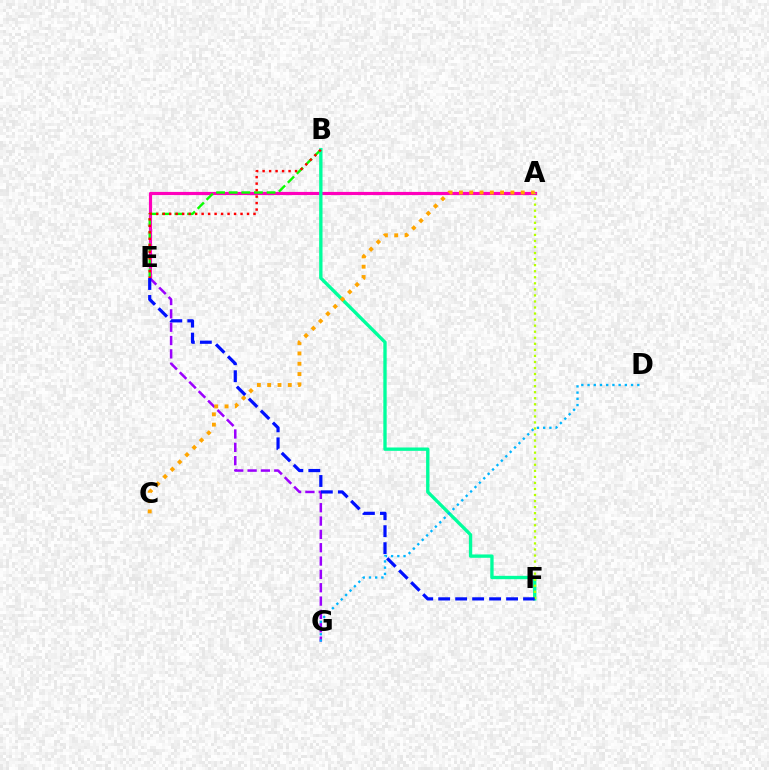{('A', 'E'): [{'color': '#ff00bd', 'line_style': 'solid', 'thickness': 2.29}], ('B', 'E'): [{'color': '#08ff00', 'line_style': 'dashed', 'thickness': 1.71}, {'color': '#ff0000', 'line_style': 'dotted', 'thickness': 1.76}], ('E', 'G'): [{'color': '#9b00ff', 'line_style': 'dashed', 'thickness': 1.81}], ('B', 'F'): [{'color': '#00ff9d', 'line_style': 'solid', 'thickness': 2.41}], ('D', 'G'): [{'color': '#00b5ff', 'line_style': 'dotted', 'thickness': 1.69}], ('A', 'C'): [{'color': '#ffa500', 'line_style': 'dotted', 'thickness': 2.8}], ('A', 'F'): [{'color': '#b3ff00', 'line_style': 'dotted', 'thickness': 1.64}], ('E', 'F'): [{'color': '#0010ff', 'line_style': 'dashed', 'thickness': 2.31}]}